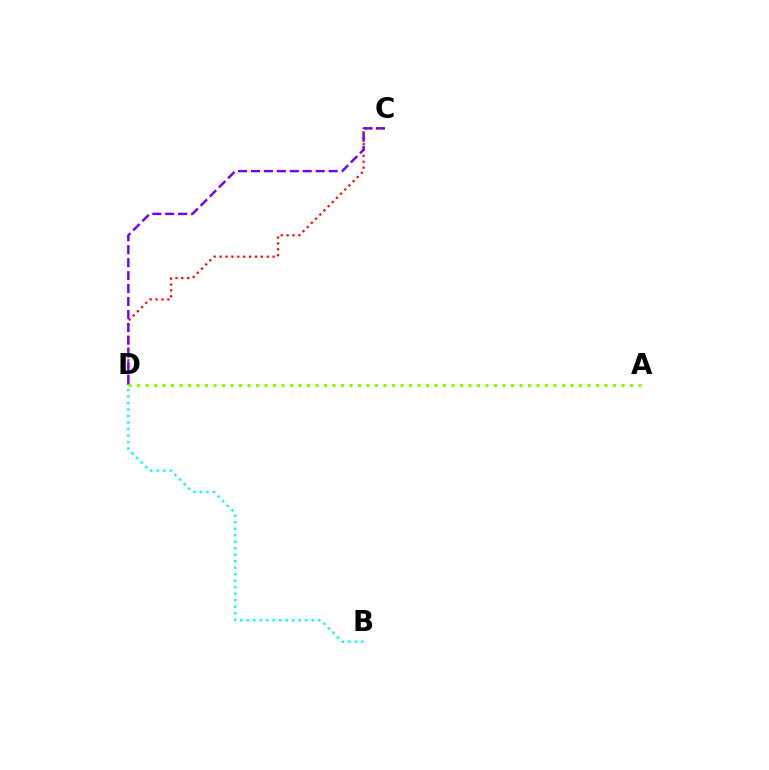{('B', 'D'): [{'color': '#00fff6', 'line_style': 'dotted', 'thickness': 1.77}], ('C', 'D'): [{'color': '#ff0000', 'line_style': 'dotted', 'thickness': 1.6}, {'color': '#7200ff', 'line_style': 'dashed', 'thickness': 1.76}], ('A', 'D'): [{'color': '#84ff00', 'line_style': 'dotted', 'thickness': 2.31}]}